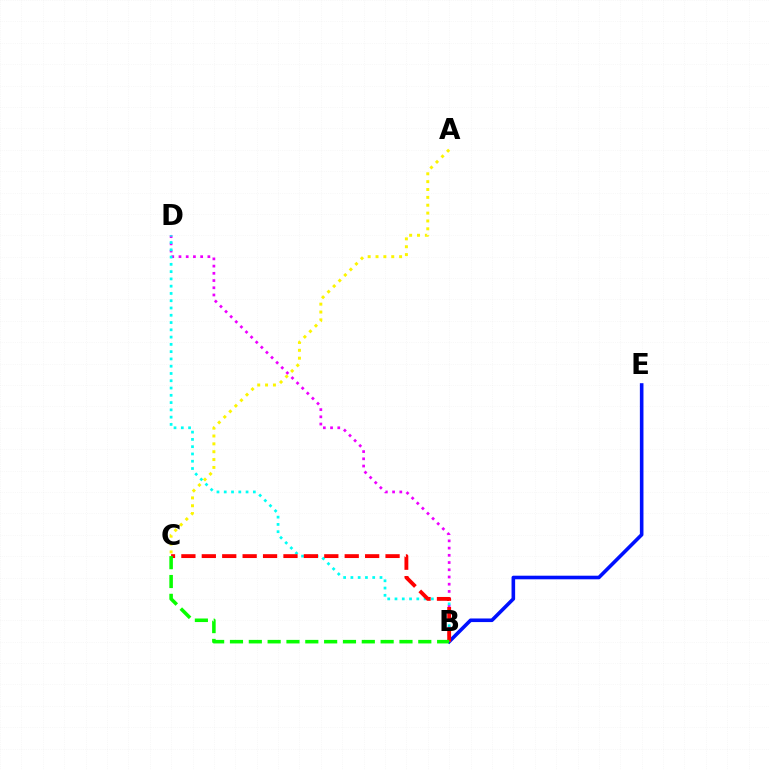{('B', 'E'): [{'color': '#0010ff', 'line_style': 'solid', 'thickness': 2.59}], ('B', 'D'): [{'color': '#ee00ff', 'line_style': 'dotted', 'thickness': 1.96}, {'color': '#00fff6', 'line_style': 'dotted', 'thickness': 1.98}], ('A', 'C'): [{'color': '#fcf500', 'line_style': 'dotted', 'thickness': 2.14}], ('B', 'C'): [{'color': '#ff0000', 'line_style': 'dashed', 'thickness': 2.77}, {'color': '#08ff00', 'line_style': 'dashed', 'thickness': 2.56}]}